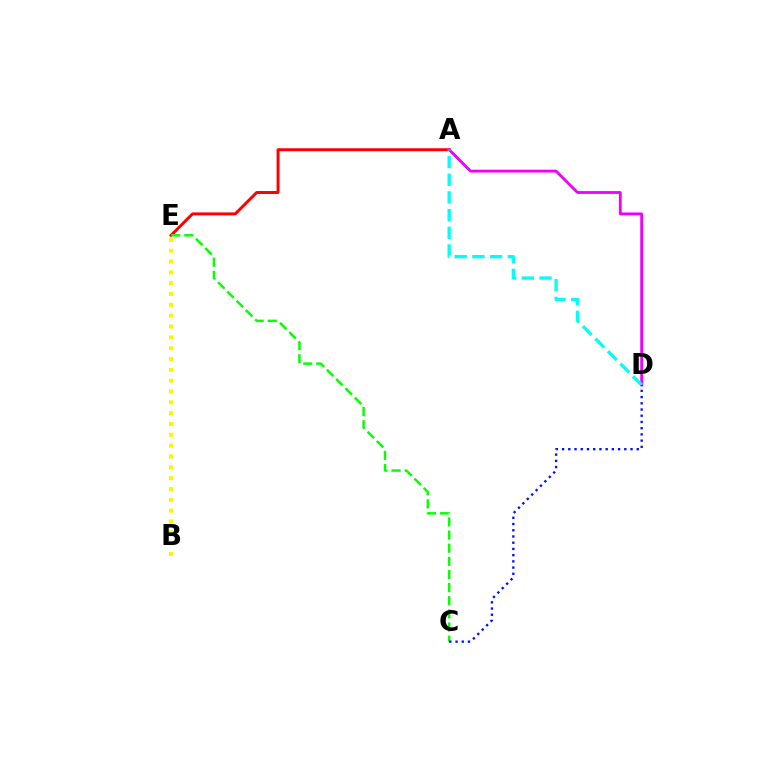{('A', 'E'): [{'color': '#ff0000', 'line_style': 'solid', 'thickness': 2.13}], ('B', 'E'): [{'color': '#fcf500', 'line_style': 'dotted', 'thickness': 2.94}], ('A', 'D'): [{'color': '#ee00ff', 'line_style': 'solid', 'thickness': 2.04}, {'color': '#00fff6', 'line_style': 'dashed', 'thickness': 2.4}], ('C', 'E'): [{'color': '#08ff00', 'line_style': 'dashed', 'thickness': 1.78}], ('C', 'D'): [{'color': '#0010ff', 'line_style': 'dotted', 'thickness': 1.69}]}